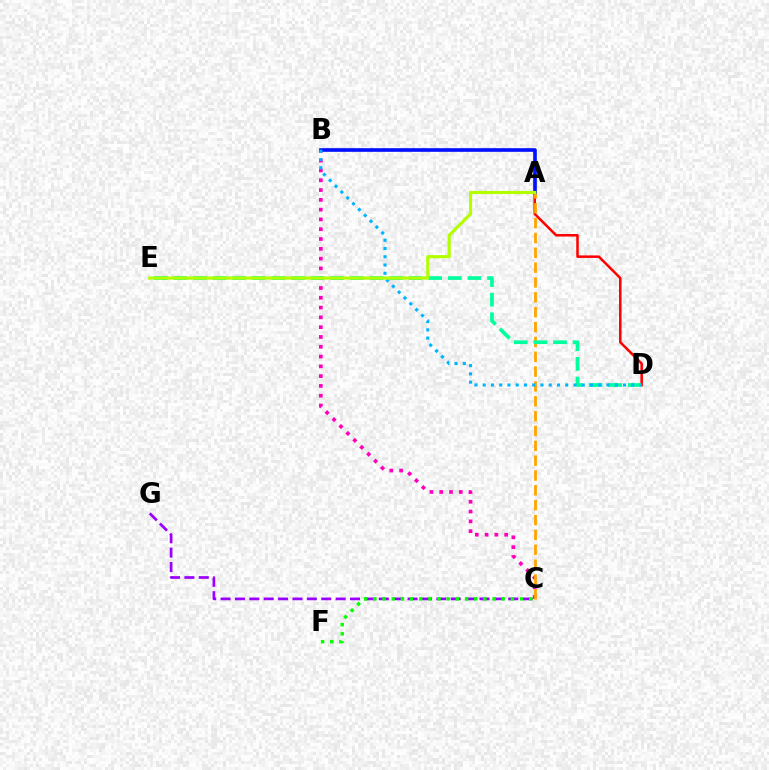{('C', 'G'): [{'color': '#9b00ff', 'line_style': 'dashed', 'thickness': 1.95}], ('B', 'C'): [{'color': '#ff00bd', 'line_style': 'dotted', 'thickness': 2.66}], ('A', 'B'): [{'color': '#0010ff', 'line_style': 'solid', 'thickness': 2.62}], ('A', 'D'): [{'color': '#ff0000', 'line_style': 'solid', 'thickness': 1.81}], ('A', 'C'): [{'color': '#ffa500', 'line_style': 'dashed', 'thickness': 2.02}], ('C', 'F'): [{'color': '#08ff00', 'line_style': 'dotted', 'thickness': 2.49}], ('D', 'E'): [{'color': '#00ff9d', 'line_style': 'dashed', 'thickness': 2.66}], ('B', 'D'): [{'color': '#00b5ff', 'line_style': 'dotted', 'thickness': 2.24}], ('A', 'E'): [{'color': '#b3ff00', 'line_style': 'solid', 'thickness': 2.27}]}